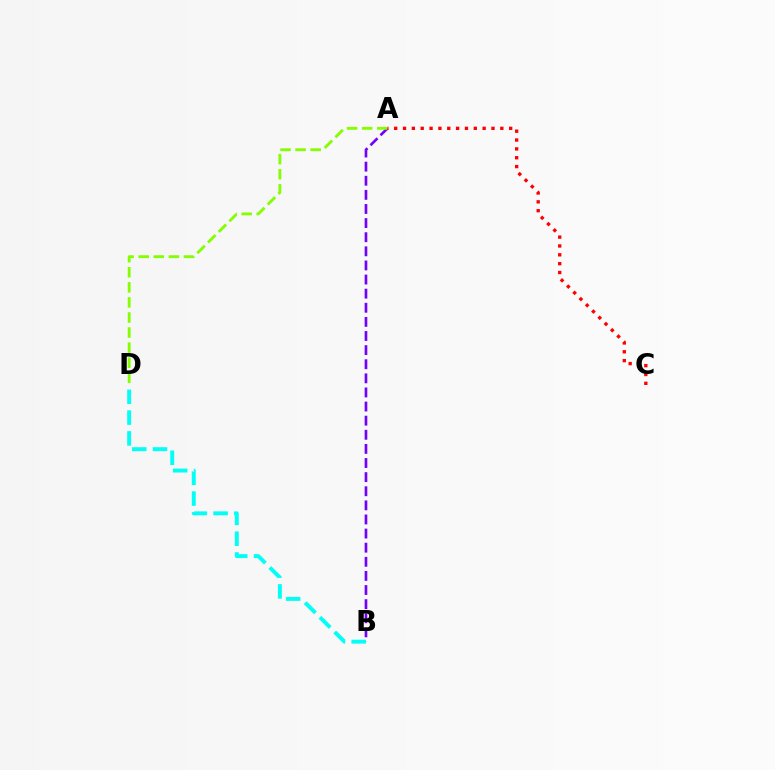{('A', 'B'): [{'color': '#7200ff', 'line_style': 'dashed', 'thickness': 1.92}], ('B', 'D'): [{'color': '#00fff6', 'line_style': 'dashed', 'thickness': 2.82}], ('A', 'D'): [{'color': '#84ff00', 'line_style': 'dashed', 'thickness': 2.05}], ('A', 'C'): [{'color': '#ff0000', 'line_style': 'dotted', 'thickness': 2.4}]}